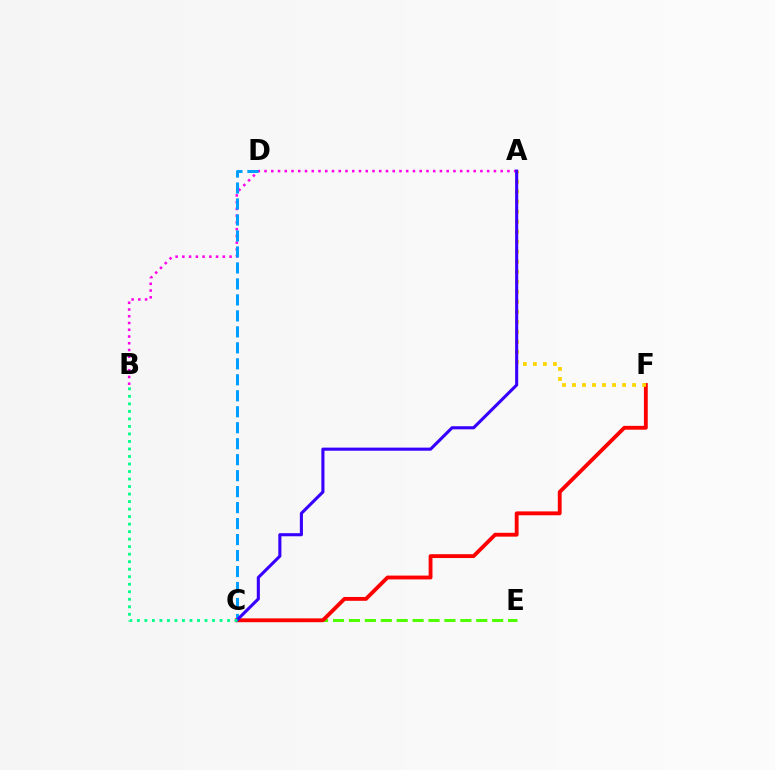{('C', 'E'): [{'color': '#4fff00', 'line_style': 'dashed', 'thickness': 2.16}], ('C', 'F'): [{'color': '#ff0000', 'line_style': 'solid', 'thickness': 2.77}], ('A', 'B'): [{'color': '#ff00ed', 'line_style': 'dotted', 'thickness': 1.83}], ('A', 'F'): [{'color': '#ffd500', 'line_style': 'dotted', 'thickness': 2.72}], ('C', 'D'): [{'color': '#009eff', 'line_style': 'dashed', 'thickness': 2.17}], ('A', 'C'): [{'color': '#3700ff', 'line_style': 'solid', 'thickness': 2.23}], ('B', 'C'): [{'color': '#00ff86', 'line_style': 'dotted', 'thickness': 2.04}]}